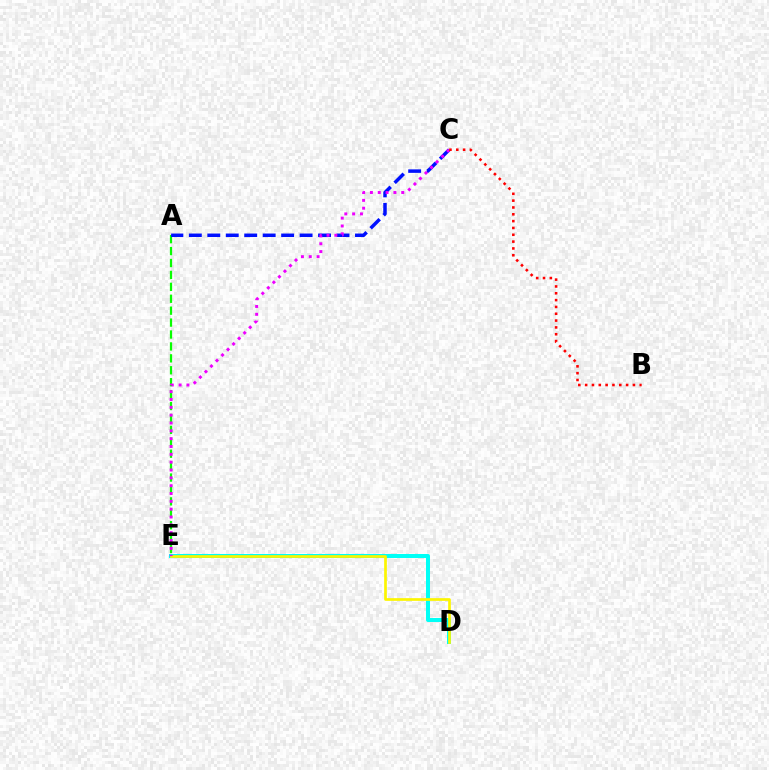{('D', 'E'): [{'color': '#00fff6', 'line_style': 'solid', 'thickness': 2.89}, {'color': '#fcf500', 'line_style': 'solid', 'thickness': 1.94}], ('A', 'E'): [{'color': '#08ff00', 'line_style': 'dashed', 'thickness': 1.62}], ('A', 'C'): [{'color': '#0010ff', 'line_style': 'dashed', 'thickness': 2.51}], ('C', 'E'): [{'color': '#ee00ff', 'line_style': 'dotted', 'thickness': 2.13}], ('B', 'C'): [{'color': '#ff0000', 'line_style': 'dotted', 'thickness': 1.85}]}